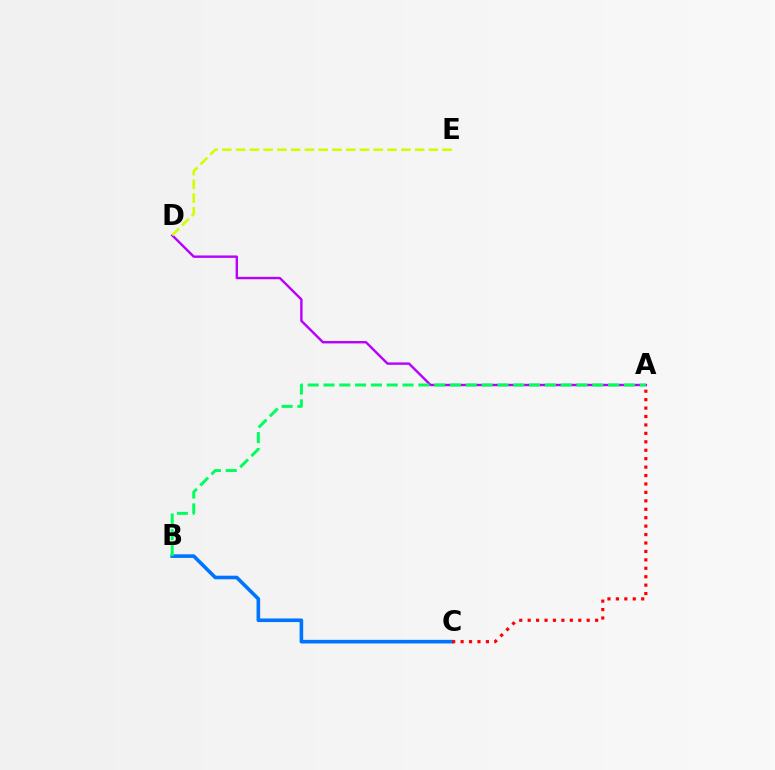{('B', 'C'): [{'color': '#0074ff', 'line_style': 'solid', 'thickness': 2.6}], ('A', 'C'): [{'color': '#ff0000', 'line_style': 'dotted', 'thickness': 2.29}], ('A', 'D'): [{'color': '#b900ff', 'line_style': 'solid', 'thickness': 1.73}], ('A', 'B'): [{'color': '#00ff5c', 'line_style': 'dashed', 'thickness': 2.15}], ('D', 'E'): [{'color': '#d1ff00', 'line_style': 'dashed', 'thickness': 1.87}]}